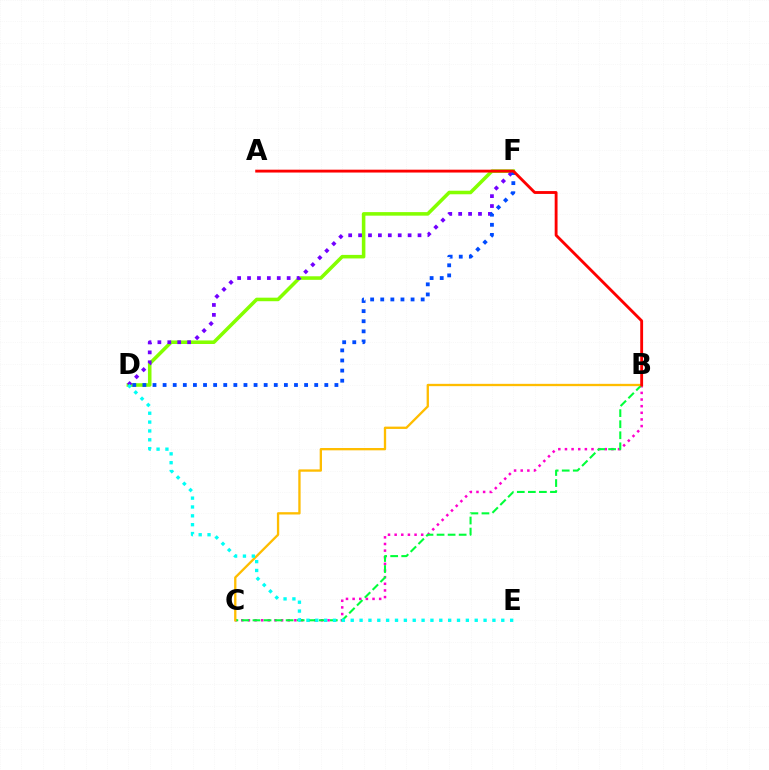{('B', 'C'): [{'color': '#ff00cf', 'line_style': 'dotted', 'thickness': 1.8}, {'color': '#00ff39', 'line_style': 'dashed', 'thickness': 1.5}, {'color': '#ffbd00', 'line_style': 'solid', 'thickness': 1.67}], ('D', 'F'): [{'color': '#84ff00', 'line_style': 'solid', 'thickness': 2.55}, {'color': '#7200ff', 'line_style': 'dotted', 'thickness': 2.69}, {'color': '#004bff', 'line_style': 'dotted', 'thickness': 2.75}], ('A', 'B'): [{'color': '#ff0000', 'line_style': 'solid', 'thickness': 2.05}], ('D', 'E'): [{'color': '#00fff6', 'line_style': 'dotted', 'thickness': 2.41}]}